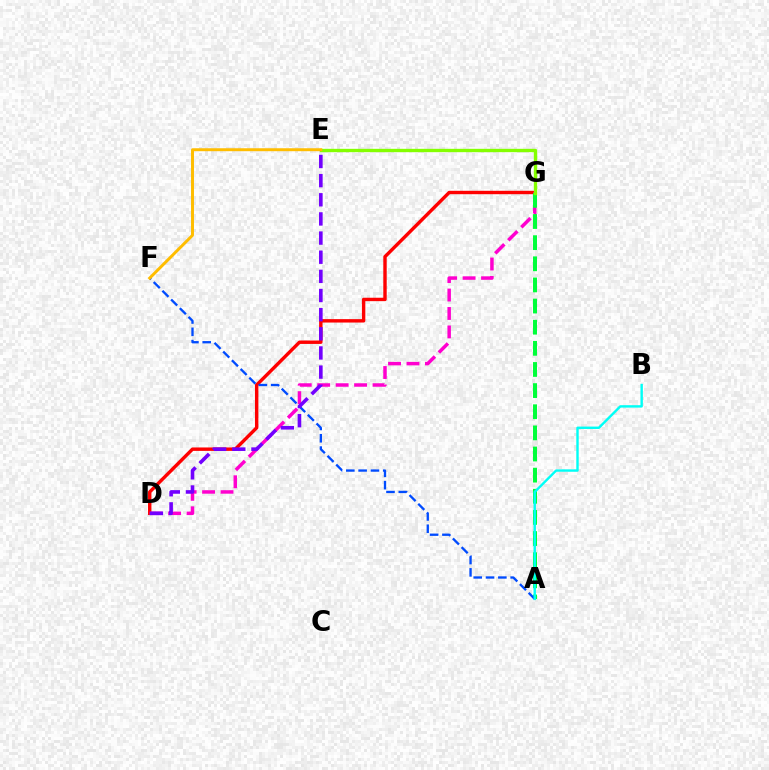{('D', 'G'): [{'color': '#ff0000', 'line_style': 'solid', 'thickness': 2.45}, {'color': '#ff00cf', 'line_style': 'dashed', 'thickness': 2.51}], ('A', 'G'): [{'color': '#00ff39', 'line_style': 'dashed', 'thickness': 2.87}], ('E', 'G'): [{'color': '#84ff00', 'line_style': 'solid', 'thickness': 2.41}], ('A', 'F'): [{'color': '#004bff', 'line_style': 'dashed', 'thickness': 1.67}], ('D', 'E'): [{'color': '#7200ff', 'line_style': 'dashed', 'thickness': 2.6}], ('A', 'B'): [{'color': '#00fff6', 'line_style': 'solid', 'thickness': 1.73}], ('E', 'F'): [{'color': '#ffbd00', 'line_style': 'solid', 'thickness': 2.13}]}